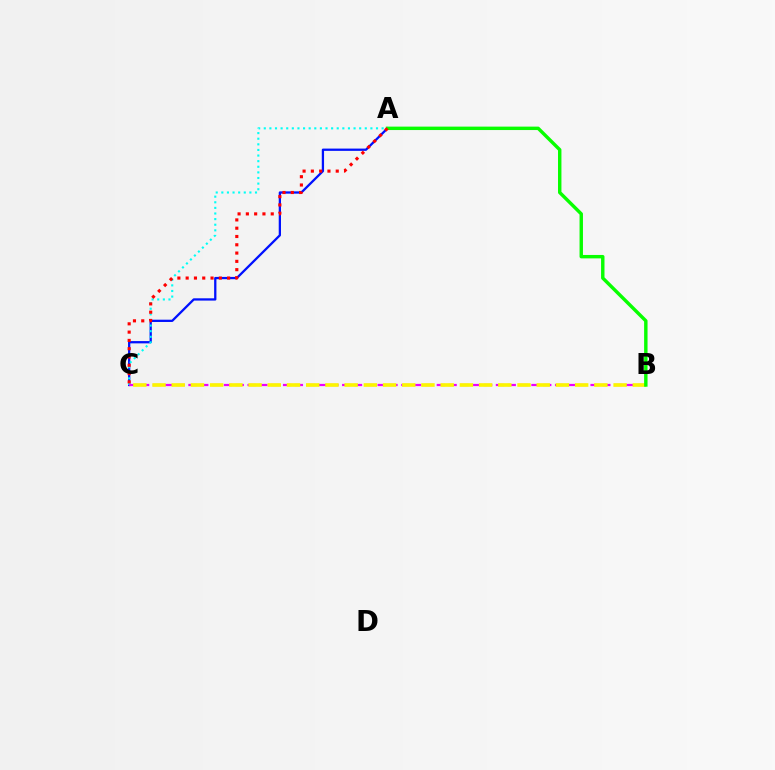{('A', 'C'): [{'color': '#0010ff', 'line_style': 'solid', 'thickness': 1.64}, {'color': '#00fff6', 'line_style': 'dotted', 'thickness': 1.52}, {'color': '#ff0000', 'line_style': 'dotted', 'thickness': 2.25}], ('B', 'C'): [{'color': '#ee00ff', 'line_style': 'dashed', 'thickness': 1.61}, {'color': '#fcf500', 'line_style': 'dashed', 'thickness': 2.61}], ('A', 'B'): [{'color': '#08ff00', 'line_style': 'solid', 'thickness': 2.46}]}